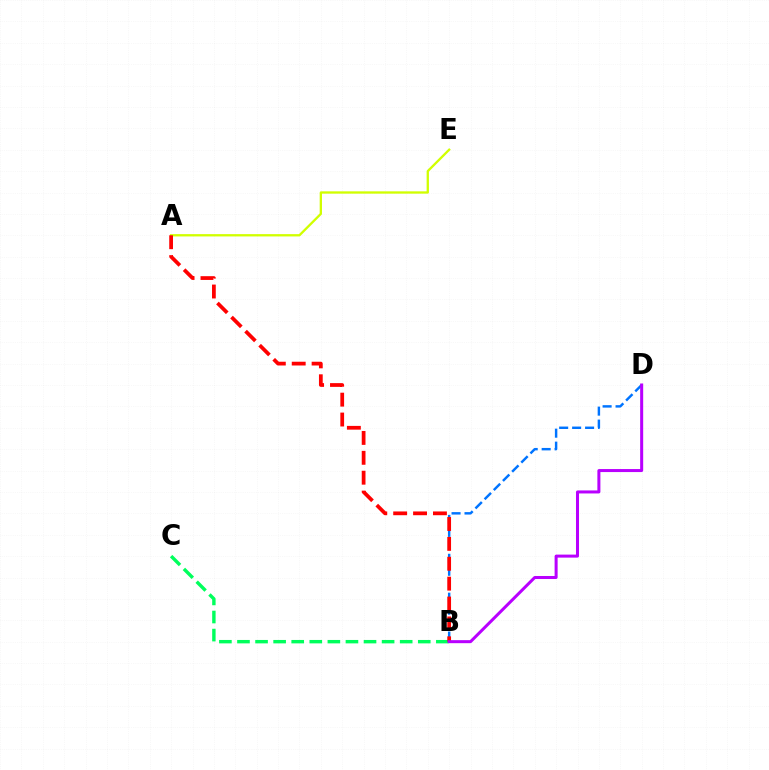{('B', 'C'): [{'color': '#00ff5c', 'line_style': 'dashed', 'thickness': 2.46}], ('B', 'D'): [{'color': '#0074ff', 'line_style': 'dashed', 'thickness': 1.76}, {'color': '#b900ff', 'line_style': 'solid', 'thickness': 2.17}], ('A', 'E'): [{'color': '#d1ff00', 'line_style': 'solid', 'thickness': 1.67}], ('A', 'B'): [{'color': '#ff0000', 'line_style': 'dashed', 'thickness': 2.7}]}